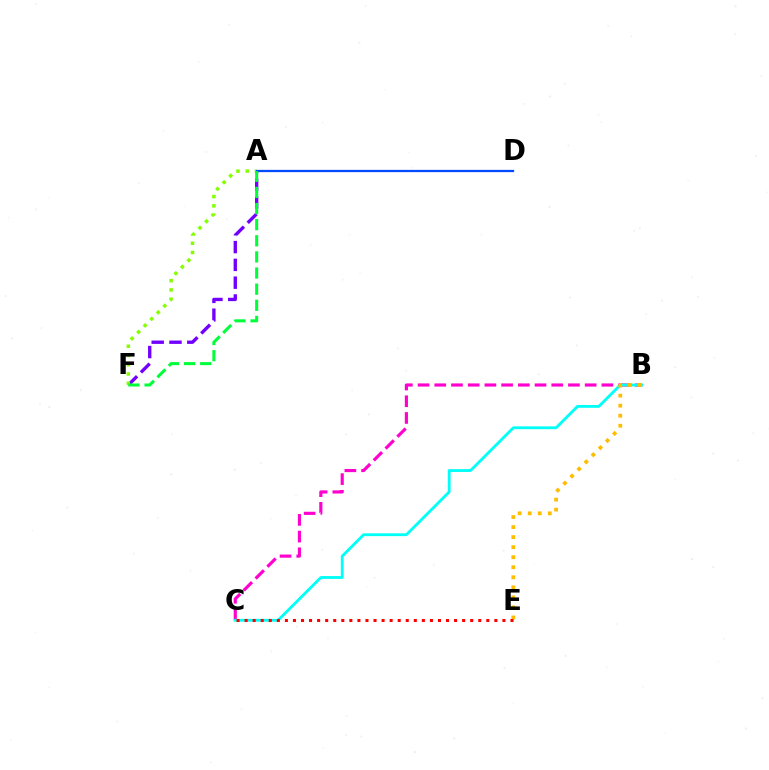{('A', 'F'): [{'color': '#7200ff', 'line_style': 'dashed', 'thickness': 2.42}, {'color': '#84ff00', 'line_style': 'dotted', 'thickness': 2.51}, {'color': '#00ff39', 'line_style': 'dashed', 'thickness': 2.19}], ('A', 'D'): [{'color': '#004bff', 'line_style': 'solid', 'thickness': 1.62}], ('B', 'C'): [{'color': '#ff00cf', 'line_style': 'dashed', 'thickness': 2.27}, {'color': '#00fff6', 'line_style': 'solid', 'thickness': 2.03}], ('B', 'E'): [{'color': '#ffbd00', 'line_style': 'dotted', 'thickness': 2.73}], ('C', 'E'): [{'color': '#ff0000', 'line_style': 'dotted', 'thickness': 2.19}]}